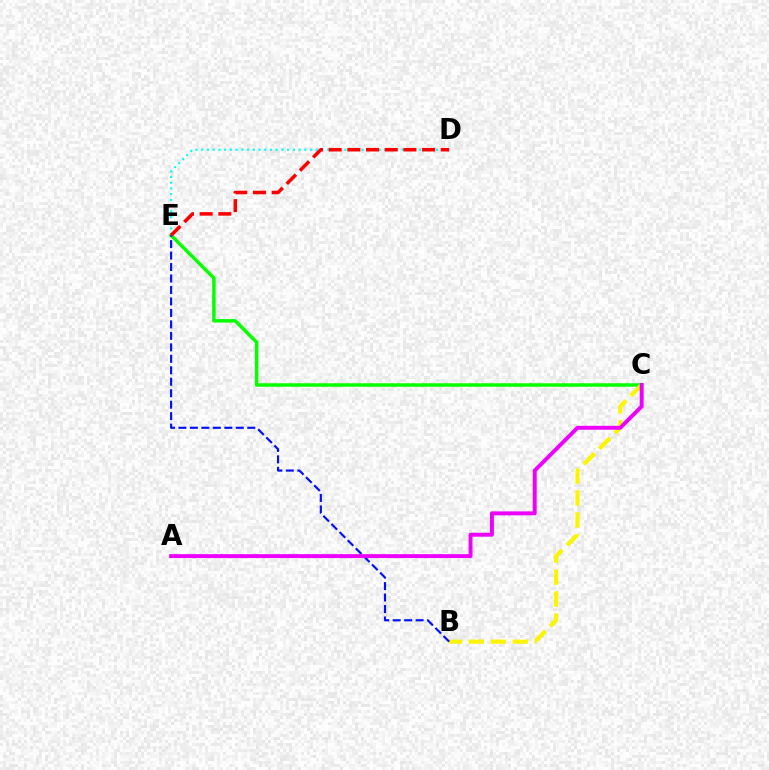{('C', 'E'): [{'color': '#08ff00', 'line_style': 'solid', 'thickness': 2.52}], ('D', 'E'): [{'color': '#00fff6', 'line_style': 'dotted', 'thickness': 1.56}, {'color': '#ff0000', 'line_style': 'dashed', 'thickness': 2.54}], ('B', 'C'): [{'color': '#fcf500', 'line_style': 'dashed', 'thickness': 2.99}], ('B', 'E'): [{'color': '#0010ff', 'line_style': 'dashed', 'thickness': 1.56}], ('A', 'C'): [{'color': '#ee00ff', 'line_style': 'solid', 'thickness': 2.83}]}